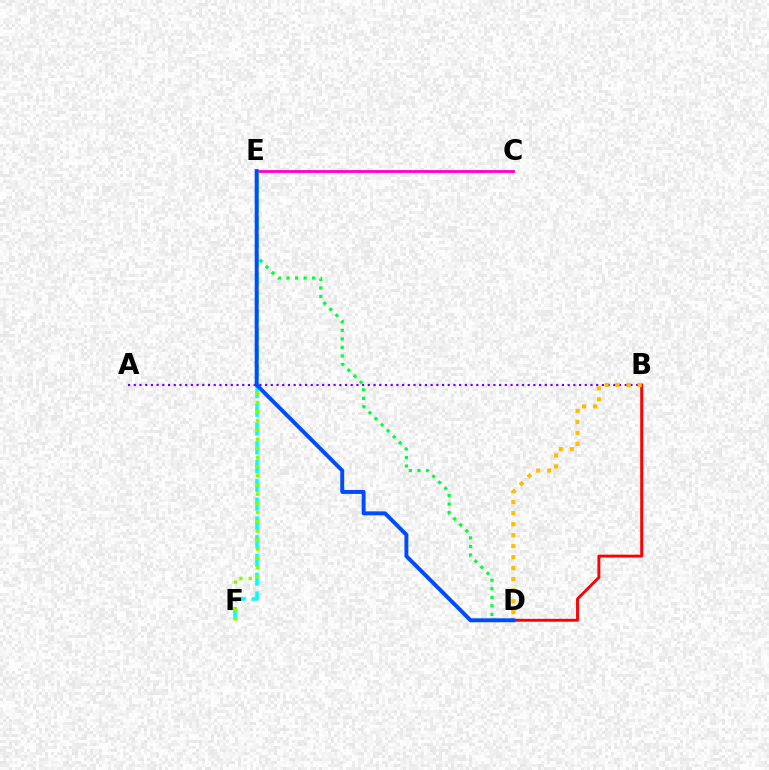{('C', 'E'): [{'color': '#ff00cf', 'line_style': 'solid', 'thickness': 2.04}], ('B', 'D'): [{'color': '#ff0000', 'line_style': 'solid', 'thickness': 2.09}, {'color': '#ffbd00', 'line_style': 'dotted', 'thickness': 2.99}], ('D', 'E'): [{'color': '#00ff39', 'line_style': 'dotted', 'thickness': 2.32}, {'color': '#004bff', 'line_style': 'solid', 'thickness': 2.84}], ('E', 'F'): [{'color': '#00fff6', 'line_style': 'dashed', 'thickness': 2.55}, {'color': '#84ff00', 'line_style': 'dotted', 'thickness': 2.49}], ('A', 'B'): [{'color': '#7200ff', 'line_style': 'dotted', 'thickness': 1.55}]}